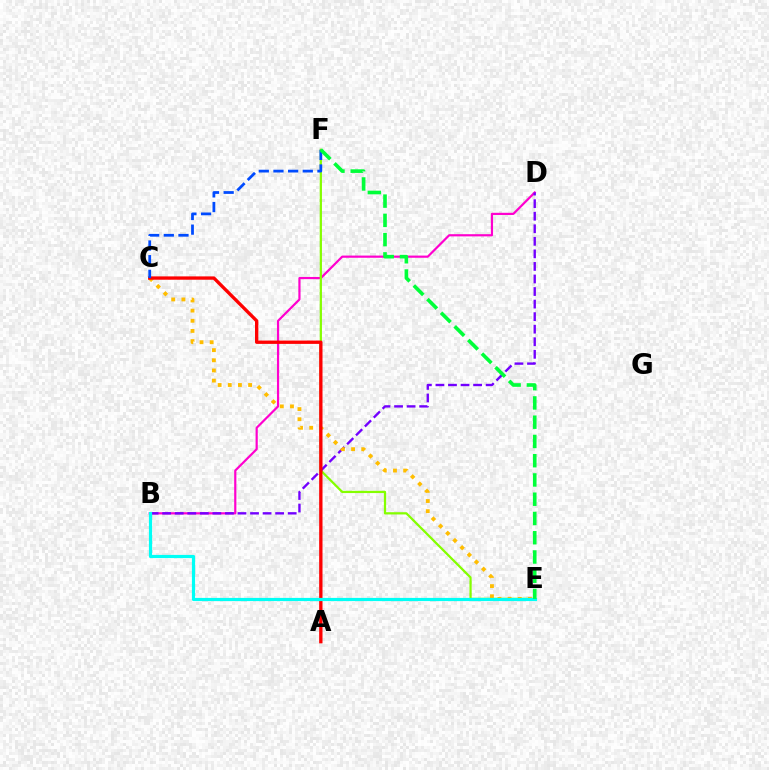{('B', 'D'): [{'color': '#ff00cf', 'line_style': 'solid', 'thickness': 1.58}, {'color': '#7200ff', 'line_style': 'dashed', 'thickness': 1.71}], ('E', 'F'): [{'color': '#84ff00', 'line_style': 'solid', 'thickness': 1.62}, {'color': '#00ff39', 'line_style': 'dashed', 'thickness': 2.62}], ('C', 'E'): [{'color': '#ffbd00', 'line_style': 'dotted', 'thickness': 2.76}], ('A', 'C'): [{'color': '#ff0000', 'line_style': 'solid', 'thickness': 2.4}], ('B', 'E'): [{'color': '#00fff6', 'line_style': 'solid', 'thickness': 2.3}], ('C', 'F'): [{'color': '#004bff', 'line_style': 'dashed', 'thickness': 1.99}]}